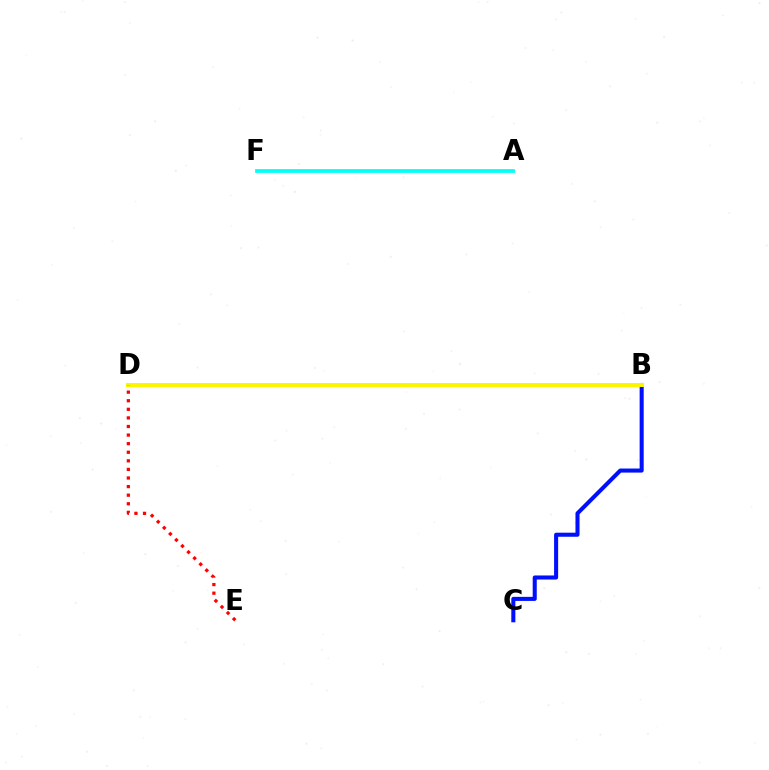{('B', 'D'): [{'color': '#08ff00', 'line_style': 'dotted', 'thickness': 1.8}, {'color': '#ee00ff', 'line_style': 'dashed', 'thickness': 1.59}, {'color': '#fcf500', 'line_style': 'solid', 'thickness': 2.89}], ('B', 'C'): [{'color': '#0010ff', 'line_style': 'solid', 'thickness': 2.92}], ('A', 'F'): [{'color': '#00fff6', 'line_style': 'solid', 'thickness': 2.69}], ('D', 'E'): [{'color': '#ff0000', 'line_style': 'dotted', 'thickness': 2.33}]}